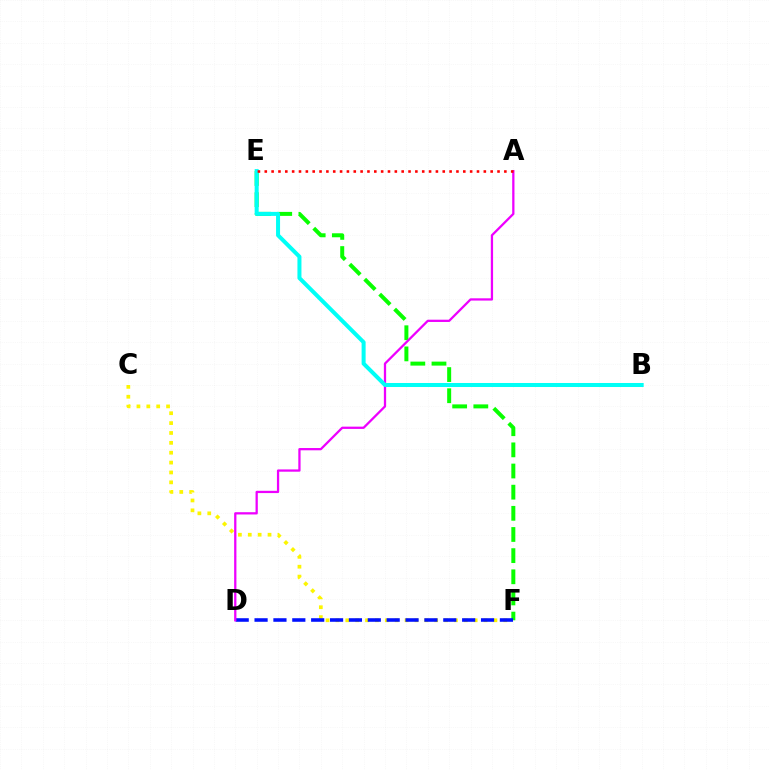{('E', 'F'): [{'color': '#08ff00', 'line_style': 'dashed', 'thickness': 2.87}], ('C', 'F'): [{'color': '#fcf500', 'line_style': 'dotted', 'thickness': 2.68}], ('D', 'F'): [{'color': '#0010ff', 'line_style': 'dashed', 'thickness': 2.56}], ('A', 'D'): [{'color': '#ee00ff', 'line_style': 'solid', 'thickness': 1.64}], ('B', 'E'): [{'color': '#00fff6', 'line_style': 'solid', 'thickness': 2.89}], ('A', 'E'): [{'color': '#ff0000', 'line_style': 'dotted', 'thickness': 1.86}]}